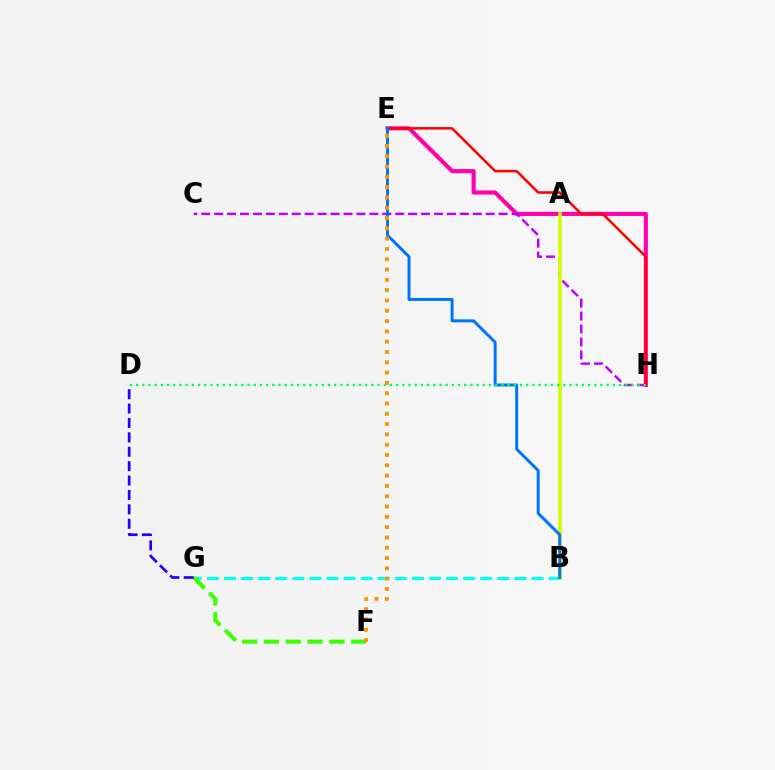{('B', 'G'): [{'color': '#00fff6', 'line_style': 'dashed', 'thickness': 2.32}], ('E', 'H'): [{'color': '#ff00ac', 'line_style': 'solid', 'thickness': 2.96}, {'color': '#ff0000', 'line_style': 'solid', 'thickness': 1.8}], ('F', 'G'): [{'color': '#3dff00', 'line_style': 'dashed', 'thickness': 2.96}], ('C', 'H'): [{'color': '#b900ff', 'line_style': 'dashed', 'thickness': 1.76}], ('A', 'B'): [{'color': '#d1ff00', 'line_style': 'solid', 'thickness': 2.57}], ('B', 'E'): [{'color': '#0074ff', 'line_style': 'solid', 'thickness': 2.13}], ('D', 'H'): [{'color': '#00ff5c', 'line_style': 'dotted', 'thickness': 1.68}], ('D', 'G'): [{'color': '#2500ff', 'line_style': 'dashed', 'thickness': 1.96}], ('E', 'F'): [{'color': '#ff9400', 'line_style': 'dotted', 'thickness': 2.8}]}